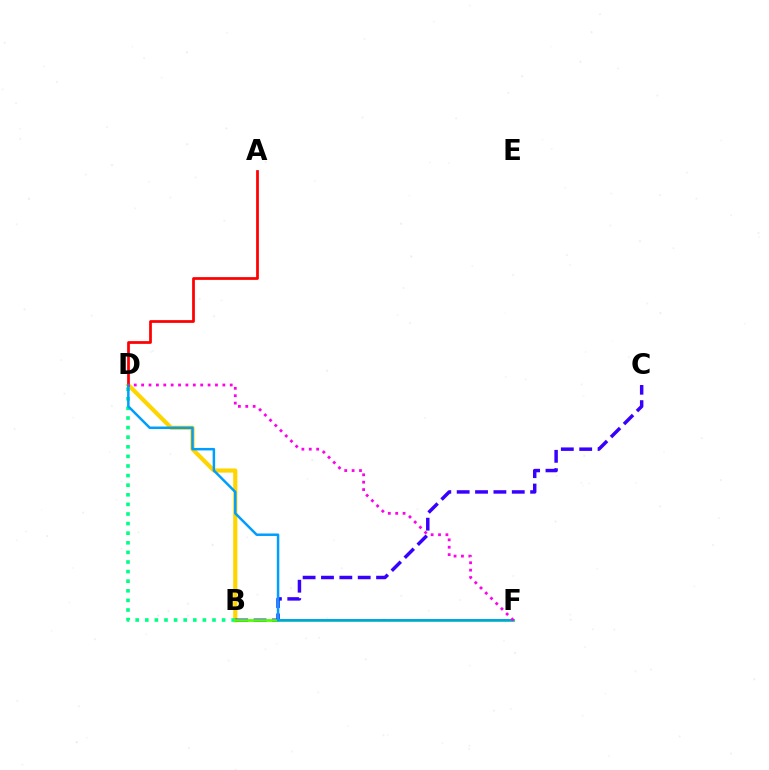{('B', 'D'): [{'color': '#ffd500', 'line_style': 'solid', 'thickness': 2.99}, {'color': '#00ff86', 'line_style': 'dotted', 'thickness': 2.61}], ('B', 'C'): [{'color': '#3700ff', 'line_style': 'dashed', 'thickness': 2.5}], ('A', 'D'): [{'color': '#ff0000', 'line_style': 'solid', 'thickness': 1.97}], ('B', 'F'): [{'color': '#4fff00', 'line_style': 'solid', 'thickness': 1.97}], ('D', 'F'): [{'color': '#009eff', 'line_style': 'solid', 'thickness': 1.8}, {'color': '#ff00ed', 'line_style': 'dotted', 'thickness': 2.01}]}